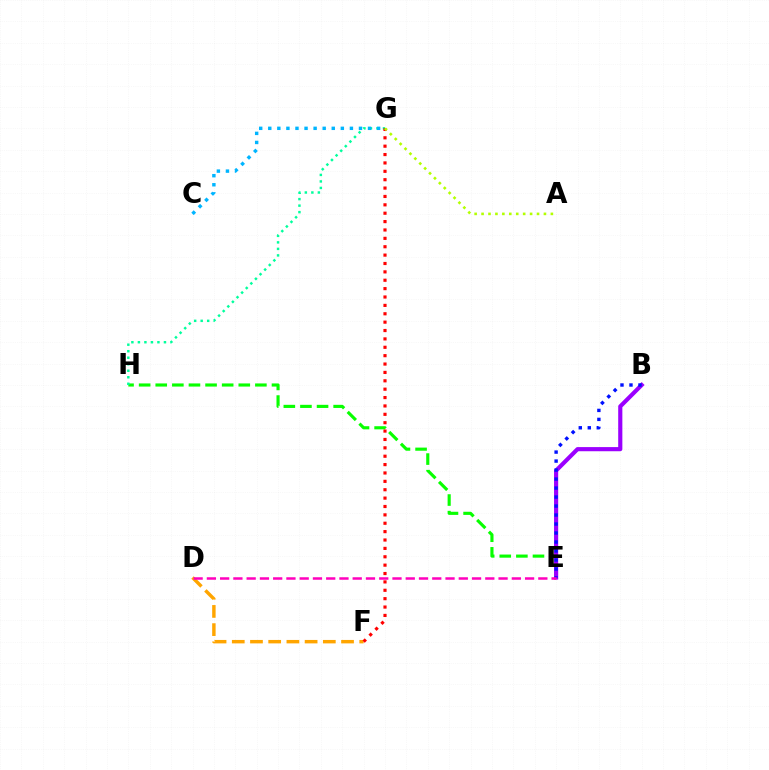{('E', 'H'): [{'color': '#08ff00', 'line_style': 'dashed', 'thickness': 2.26}], ('G', 'H'): [{'color': '#00ff9d', 'line_style': 'dotted', 'thickness': 1.77}], ('B', 'E'): [{'color': '#9b00ff', 'line_style': 'solid', 'thickness': 2.99}, {'color': '#0010ff', 'line_style': 'dotted', 'thickness': 2.44}], ('C', 'G'): [{'color': '#00b5ff', 'line_style': 'dotted', 'thickness': 2.46}], ('D', 'F'): [{'color': '#ffa500', 'line_style': 'dashed', 'thickness': 2.47}], ('F', 'G'): [{'color': '#ff0000', 'line_style': 'dotted', 'thickness': 2.28}], ('D', 'E'): [{'color': '#ff00bd', 'line_style': 'dashed', 'thickness': 1.8}], ('A', 'G'): [{'color': '#b3ff00', 'line_style': 'dotted', 'thickness': 1.88}]}